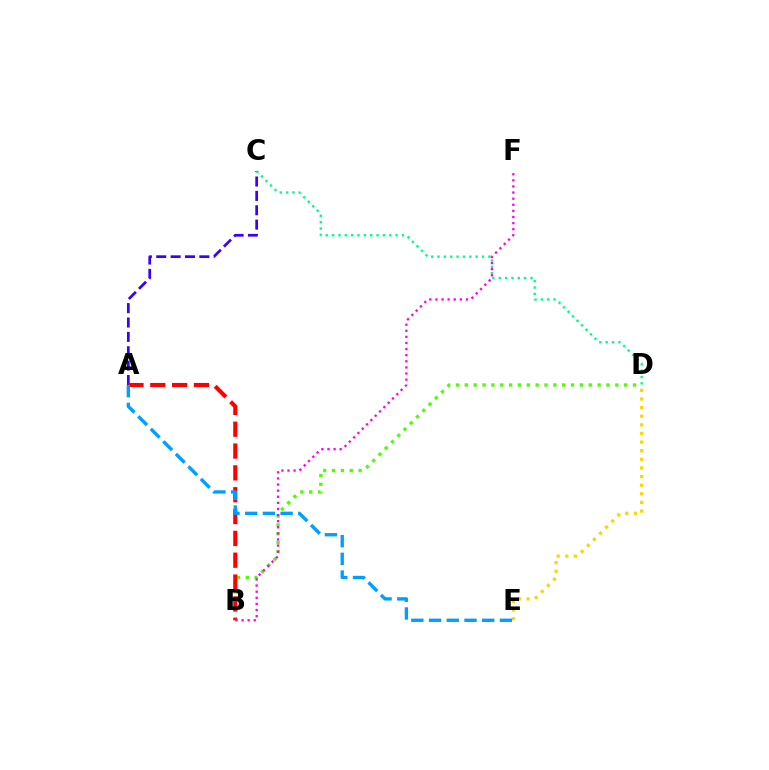{('A', 'C'): [{'color': '#3700ff', 'line_style': 'dashed', 'thickness': 1.95}], ('D', 'E'): [{'color': '#ffd500', 'line_style': 'dotted', 'thickness': 2.34}], ('B', 'D'): [{'color': '#4fff00', 'line_style': 'dotted', 'thickness': 2.41}], ('C', 'D'): [{'color': '#00ff86', 'line_style': 'dotted', 'thickness': 1.73}], ('A', 'B'): [{'color': '#ff0000', 'line_style': 'dashed', 'thickness': 2.97}], ('A', 'E'): [{'color': '#009eff', 'line_style': 'dashed', 'thickness': 2.41}], ('B', 'F'): [{'color': '#ff00ed', 'line_style': 'dotted', 'thickness': 1.66}]}